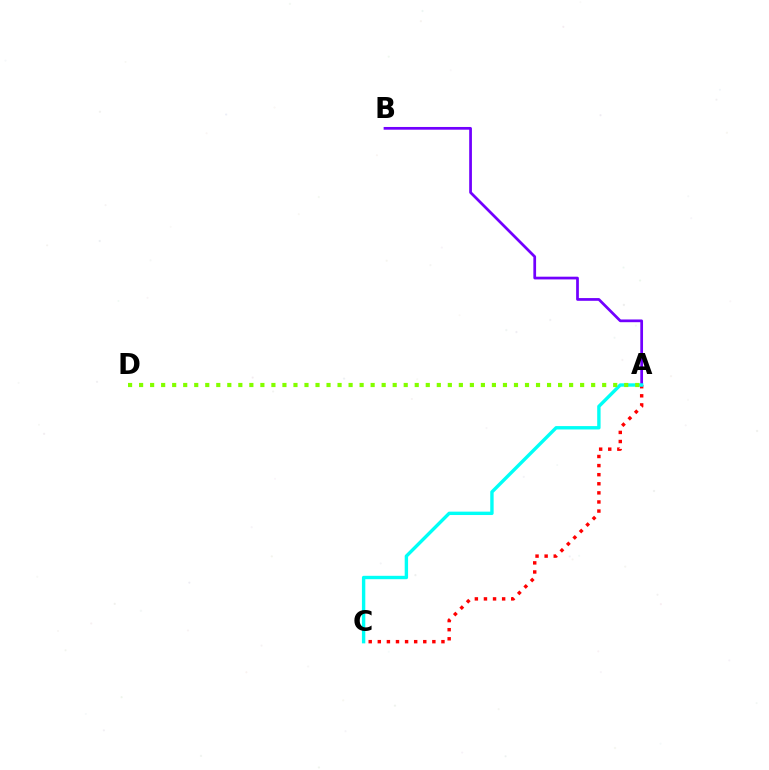{('A', 'C'): [{'color': '#ff0000', 'line_style': 'dotted', 'thickness': 2.47}, {'color': '#00fff6', 'line_style': 'solid', 'thickness': 2.44}], ('A', 'B'): [{'color': '#7200ff', 'line_style': 'solid', 'thickness': 1.97}], ('A', 'D'): [{'color': '#84ff00', 'line_style': 'dotted', 'thickness': 3.0}]}